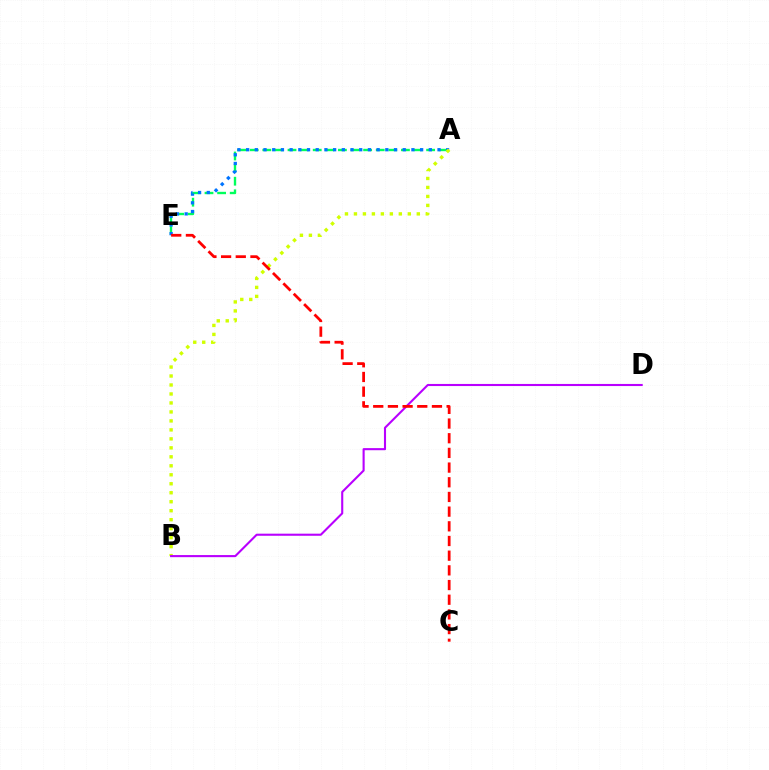{('A', 'E'): [{'color': '#00ff5c', 'line_style': 'dashed', 'thickness': 1.71}, {'color': '#0074ff', 'line_style': 'dotted', 'thickness': 2.36}], ('A', 'B'): [{'color': '#d1ff00', 'line_style': 'dotted', 'thickness': 2.44}], ('B', 'D'): [{'color': '#b900ff', 'line_style': 'solid', 'thickness': 1.51}], ('C', 'E'): [{'color': '#ff0000', 'line_style': 'dashed', 'thickness': 1.99}]}